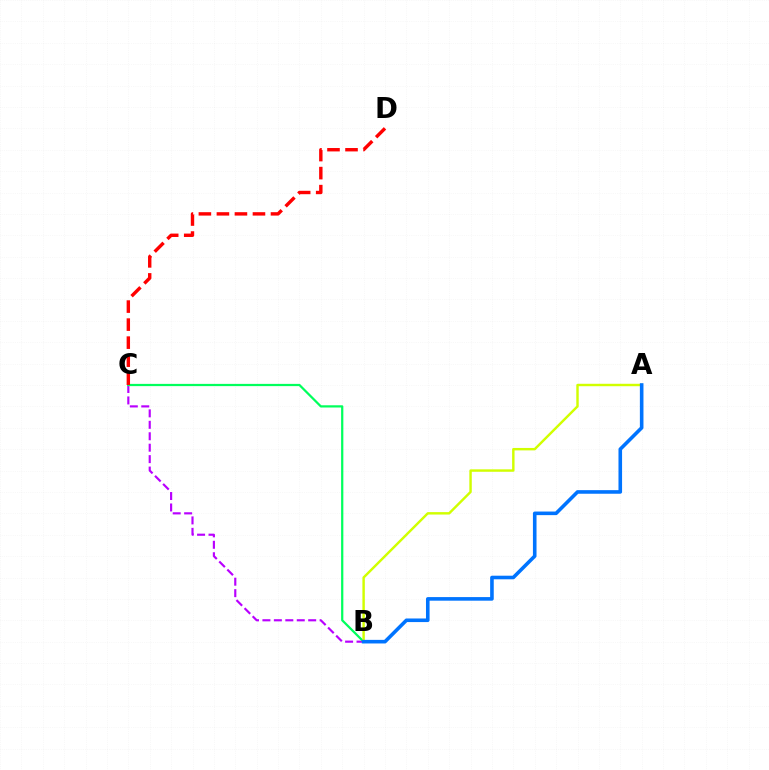{('B', 'C'): [{'color': '#b900ff', 'line_style': 'dashed', 'thickness': 1.55}, {'color': '#00ff5c', 'line_style': 'solid', 'thickness': 1.61}], ('A', 'B'): [{'color': '#d1ff00', 'line_style': 'solid', 'thickness': 1.75}, {'color': '#0074ff', 'line_style': 'solid', 'thickness': 2.59}], ('C', 'D'): [{'color': '#ff0000', 'line_style': 'dashed', 'thickness': 2.45}]}